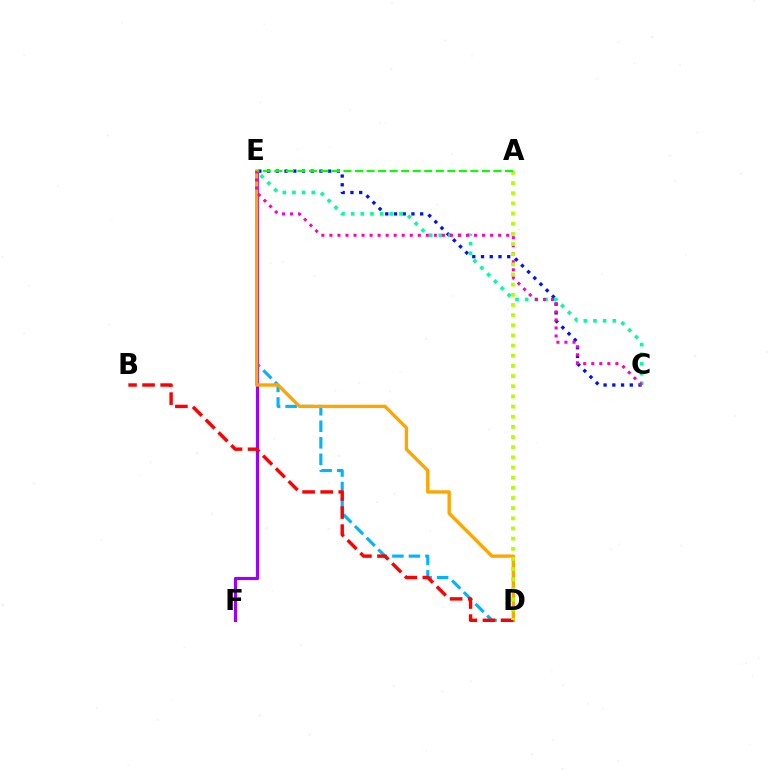{('C', 'E'): [{'color': '#0010ff', 'line_style': 'dotted', 'thickness': 2.37}, {'color': '#00ff9d', 'line_style': 'dotted', 'thickness': 2.62}, {'color': '#ff00bd', 'line_style': 'dotted', 'thickness': 2.18}], ('D', 'E'): [{'color': '#00b5ff', 'line_style': 'dashed', 'thickness': 2.25}, {'color': '#ffa500', 'line_style': 'solid', 'thickness': 2.42}], ('E', 'F'): [{'color': '#9b00ff', 'line_style': 'solid', 'thickness': 2.28}], ('B', 'D'): [{'color': '#ff0000', 'line_style': 'dashed', 'thickness': 2.46}], ('A', 'D'): [{'color': '#b3ff00', 'line_style': 'dotted', 'thickness': 2.76}], ('A', 'E'): [{'color': '#08ff00', 'line_style': 'dashed', 'thickness': 1.57}]}